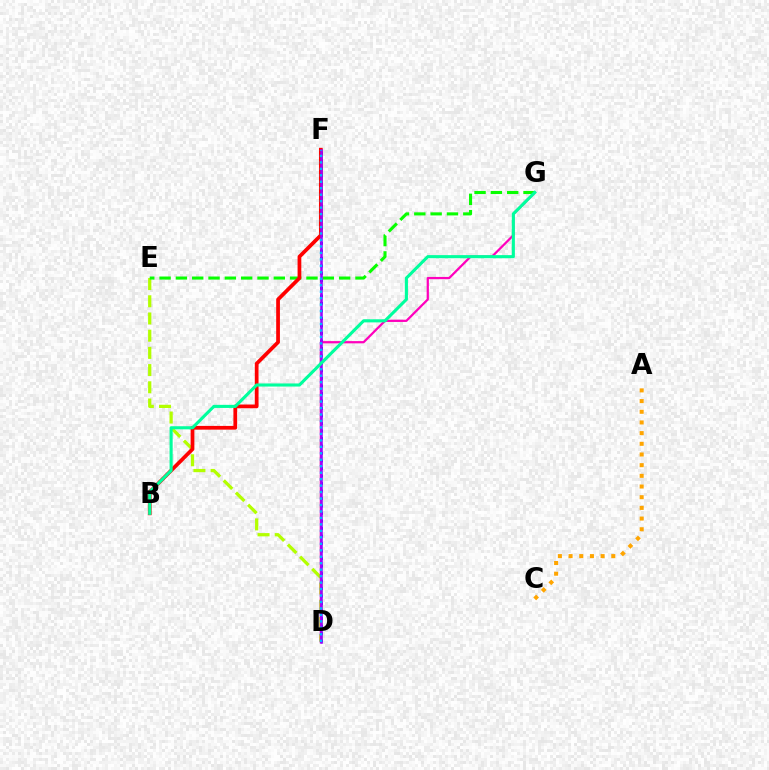{('D', 'E'): [{'color': '#b3ff00', 'line_style': 'dashed', 'thickness': 2.34}], ('D', 'F'): [{'color': '#0010ff', 'line_style': 'dotted', 'thickness': 2.04}, {'color': '#9b00ff', 'line_style': 'solid', 'thickness': 1.84}, {'color': '#00b5ff', 'line_style': 'dotted', 'thickness': 1.76}], ('E', 'G'): [{'color': '#08ff00', 'line_style': 'dashed', 'thickness': 2.22}], ('B', 'F'): [{'color': '#ff0000', 'line_style': 'solid', 'thickness': 2.69}], ('D', 'G'): [{'color': '#ff00bd', 'line_style': 'solid', 'thickness': 1.61}], ('A', 'C'): [{'color': '#ffa500', 'line_style': 'dotted', 'thickness': 2.9}], ('B', 'G'): [{'color': '#00ff9d', 'line_style': 'solid', 'thickness': 2.23}]}